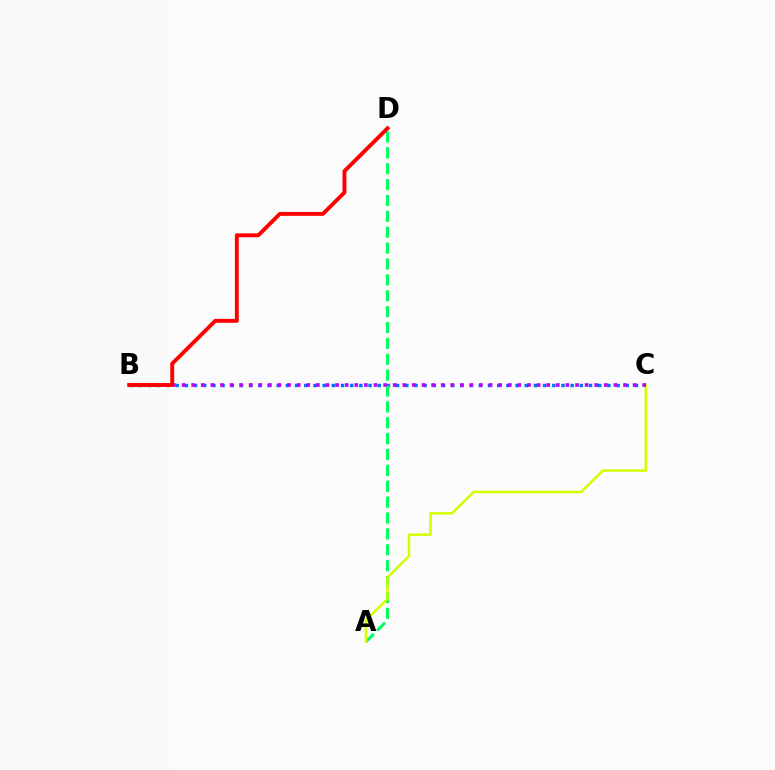{('B', 'C'): [{'color': '#0074ff', 'line_style': 'dotted', 'thickness': 2.5}, {'color': '#b900ff', 'line_style': 'dotted', 'thickness': 2.61}], ('A', 'D'): [{'color': '#00ff5c', 'line_style': 'dashed', 'thickness': 2.16}], ('A', 'C'): [{'color': '#d1ff00', 'line_style': 'solid', 'thickness': 1.8}], ('B', 'D'): [{'color': '#ff0000', 'line_style': 'solid', 'thickness': 2.8}]}